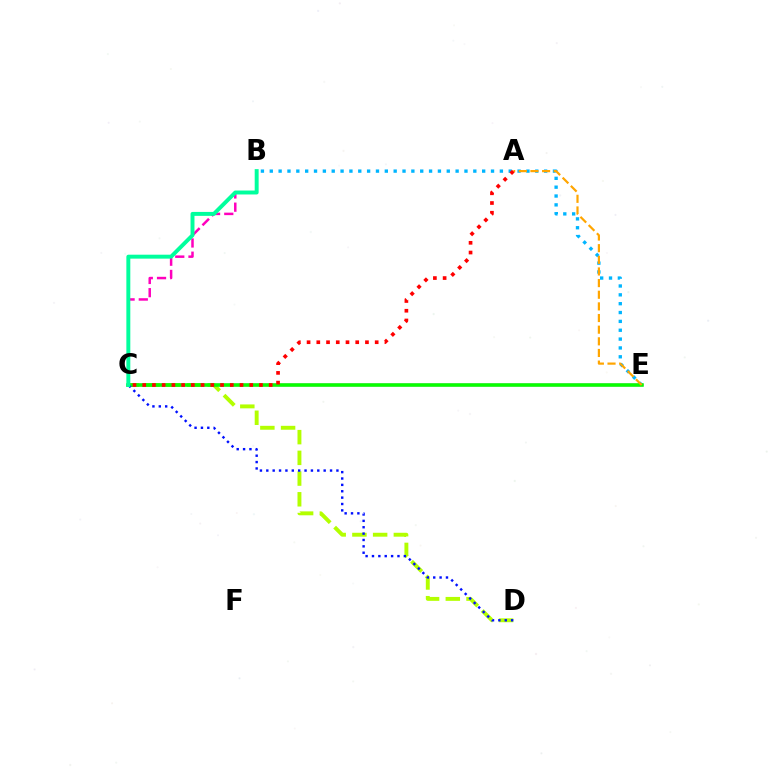{('B', 'E'): [{'color': '#00b5ff', 'line_style': 'dotted', 'thickness': 2.4}], ('B', 'C'): [{'color': '#ff00bd', 'line_style': 'dashed', 'thickness': 1.79}, {'color': '#00ff9d', 'line_style': 'solid', 'thickness': 2.84}], ('C', 'D'): [{'color': '#b3ff00', 'line_style': 'dashed', 'thickness': 2.81}, {'color': '#0010ff', 'line_style': 'dotted', 'thickness': 1.73}], ('C', 'E'): [{'color': '#9b00ff', 'line_style': 'solid', 'thickness': 1.75}, {'color': '#08ff00', 'line_style': 'solid', 'thickness': 2.55}], ('A', 'E'): [{'color': '#ffa500', 'line_style': 'dashed', 'thickness': 1.58}], ('A', 'C'): [{'color': '#ff0000', 'line_style': 'dotted', 'thickness': 2.64}]}